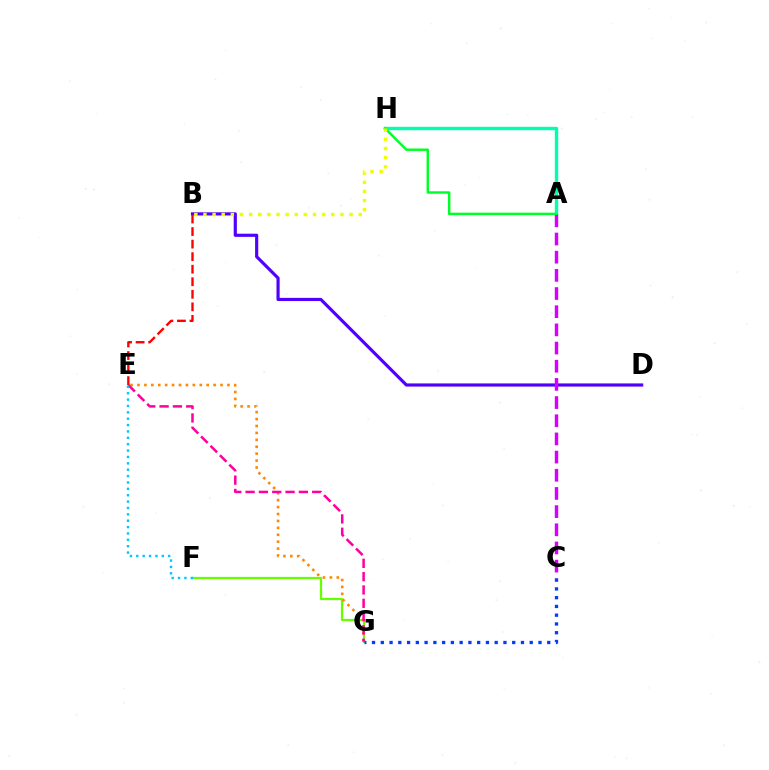{('A', 'H'): [{'color': '#00ffaf', 'line_style': 'solid', 'thickness': 2.44}, {'color': '#00ff27', 'line_style': 'solid', 'thickness': 1.76}], ('F', 'G'): [{'color': '#66ff00', 'line_style': 'solid', 'thickness': 1.61}], ('E', 'G'): [{'color': '#ff8800', 'line_style': 'dotted', 'thickness': 1.88}, {'color': '#ff00a0', 'line_style': 'dashed', 'thickness': 1.81}], ('B', 'D'): [{'color': '#4f00ff', 'line_style': 'solid', 'thickness': 2.28}], ('B', 'E'): [{'color': '#ff0000', 'line_style': 'dashed', 'thickness': 1.7}], ('A', 'C'): [{'color': '#d600ff', 'line_style': 'dashed', 'thickness': 2.47}], ('B', 'H'): [{'color': '#eeff00', 'line_style': 'dotted', 'thickness': 2.48}], ('C', 'G'): [{'color': '#003fff', 'line_style': 'dotted', 'thickness': 2.38}], ('E', 'F'): [{'color': '#00c7ff', 'line_style': 'dotted', 'thickness': 1.73}]}